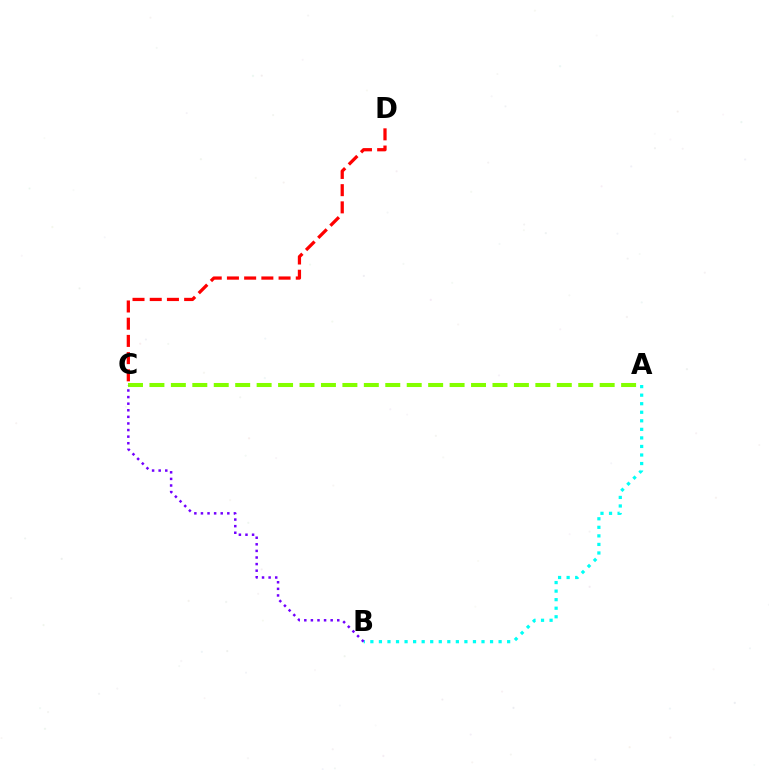{('A', 'C'): [{'color': '#84ff00', 'line_style': 'dashed', 'thickness': 2.91}], ('A', 'B'): [{'color': '#00fff6', 'line_style': 'dotted', 'thickness': 2.32}], ('B', 'C'): [{'color': '#7200ff', 'line_style': 'dotted', 'thickness': 1.79}], ('C', 'D'): [{'color': '#ff0000', 'line_style': 'dashed', 'thickness': 2.34}]}